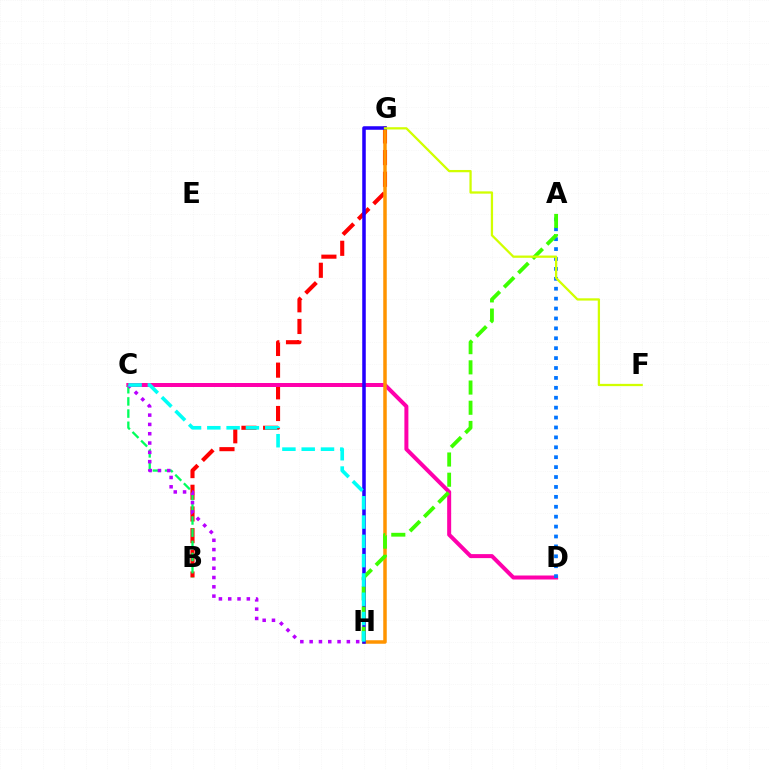{('B', 'G'): [{'color': '#ff0000', 'line_style': 'dashed', 'thickness': 2.95}], ('C', 'D'): [{'color': '#ff00ac', 'line_style': 'solid', 'thickness': 2.88}], ('B', 'C'): [{'color': '#00ff5c', 'line_style': 'dashed', 'thickness': 1.65}], ('G', 'H'): [{'color': '#ff9400', 'line_style': 'solid', 'thickness': 2.52}, {'color': '#2500ff', 'line_style': 'solid', 'thickness': 2.54}], ('A', 'D'): [{'color': '#0074ff', 'line_style': 'dotted', 'thickness': 2.69}], ('A', 'H'): [{'color': '#3dff00', 'line_style': 'dashed', 'thickness': 2.74}], ('F', 'G'): [{'color': '#d1ff00', 'line_style': 'solid', 'thickness': 1.63}], ('C', 'H'): [{'color': '#b900ff', 'line_style': 'dotted', 'thickness': 2.53}, {'color': '#00fff6', 'line_style': 'dashed', 'thickness': 2.62}]}